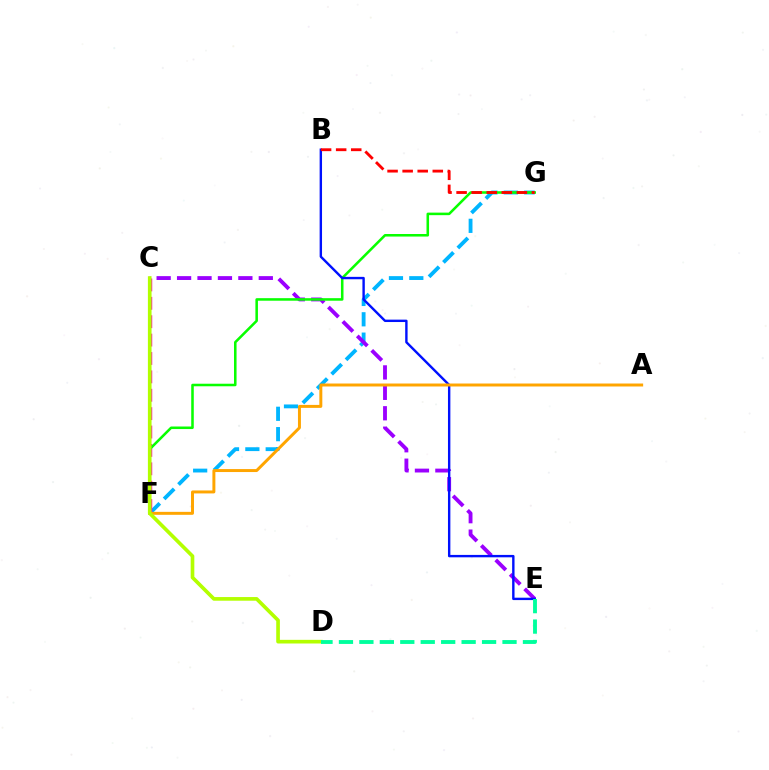{('F', 'G'): [{'color': '#00b5ff', 'line_style': 'dashed', 'thickness': 2.76}, {'color': '#08ff00', 'line_style': 'solid', 'thickness': 1.83}], ('C', 'E'): [{'color': '#9b00ff', 'line_style': 'dashed', 'thickness': 2.78}], ('C', 'F'): [{'color': '#ff00bd', 'line_style': 'dashed', 'thickness': 2.5}], ('B', 'E'): [{'color': '#0010ff', 'line_style': 'solid', 'thickness': 1.72}], ('A', 'F'): [{'color': '#ffa500', 'line_style': 'solid', 'thickness': 2.14}], ('C', 'D'): [{'color': '#b3ff00', 'line_style': 'solid', 'thickness': 2.63}], ('D', 'E'): [{'color': '#00ff9d', 'line_style': 'dashed', 'thickness': 2.78}], ('B', 'G'): [{'color': '#ff0000', 'line_style': 'dashed', 'thickness': 2.05}]}